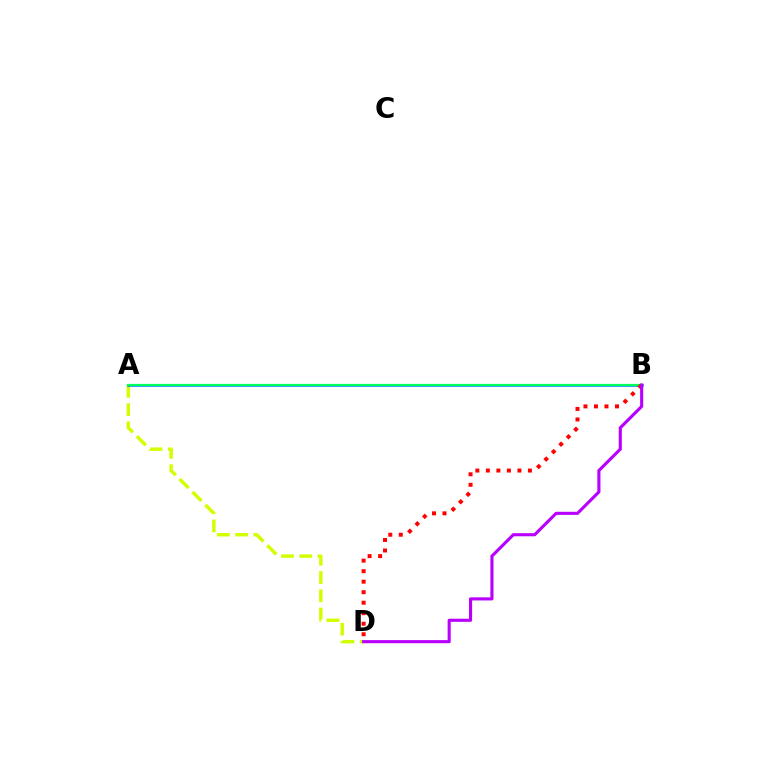{('A', 'D'): [{'color': '#d1ff00', 'line_style': 'dashed', 'thickness': 2.48}], ('A', 'B'): [{'color': '#0074ff', 'line_style': 'solid', 'thickness': 1.81}, {'color': '#00ff5c', 'line_style': 'solid', 'thickness': 1.58}], ('B', 'D'): [{'color': '#ff0000', 'line_style': 'dotted', 'thickness': 2.86}, {'color': '#b900ff', 'line_style': 'solid', 'thickness': 2.24}]}